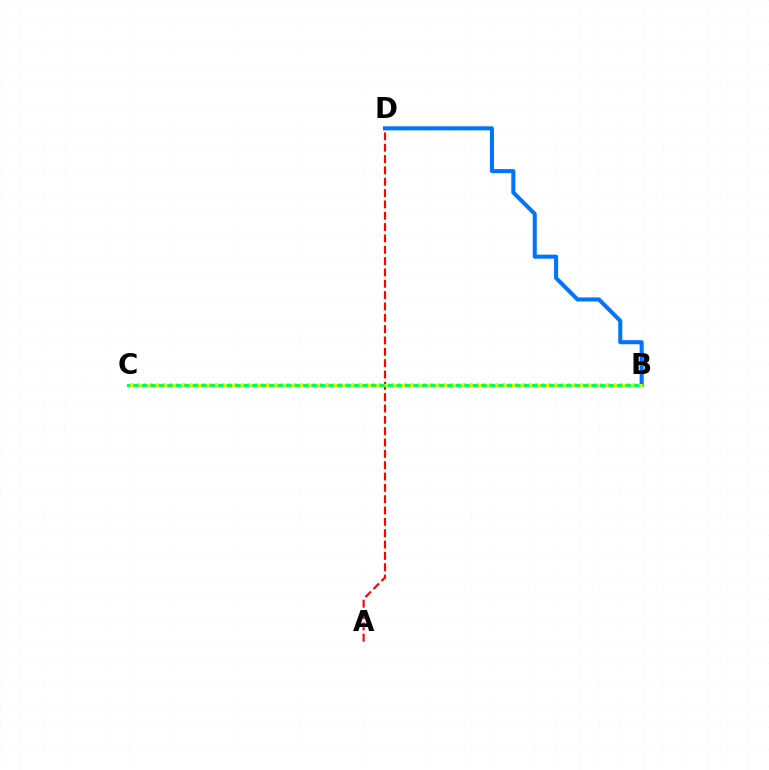{('A', 'D'): [{'color': '#ff0000', 'line_style': 'dashed', 'thickness': 1.54}], ('B', 'C'): [{'color': '#b900ff', 'line_style': 'dotted', 'thickness': 1.77}, {'color': '#00ff5c', 'line_style': 'solid', 'thickness': 2.22}, {'color': '#d1ff00', 'line_style': 'dotted', 'thickness': 2.31}], ('B', 'D'): [{'color': '#0074ff', 'line_style': 'solid', 'thickness': 2.92}]}